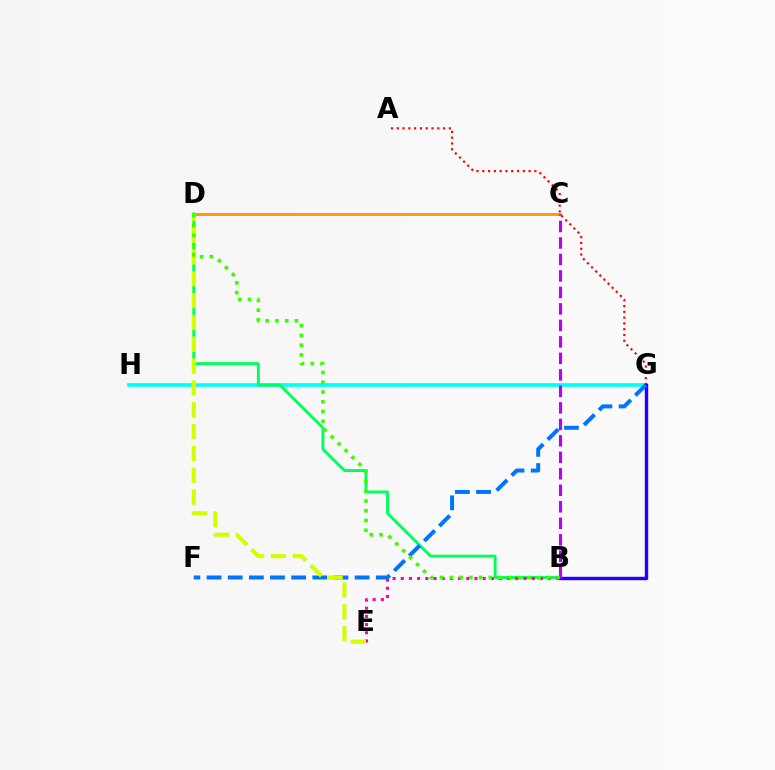{('G', 'H'): [{'color': '#00fff6', 'line_style': 'solid', 'thickness': 2.63}], ('B', 'D'): [{'color': '#00ff5c', 'line_style': 'solid', 'thickness': 2.08}, {'color': '#3dff00', 'line_style': 'dotted', 'thickness': 2.65}], ('A', 'G'): [{'color': '#ff0000', 'line_style': 'dotted', 'thickness': 1.57}], ('B', 'E'): [{'color': '#ff00ac', 'line_style': 'dotted', 'thickness': 2.22}], ('B', 'G'): [{'color': '#2500ff', 'line_style': 'solid', 'thickness': 2.46}], ('C', 'D'): [{'color': '#ff9400', 'line_style': 'solid', 'thickness': 2.01}], ('F', 'G'): [{'color': '#0074ff', 'line_style': 'dashed', 'thickness': 2.87}], ('D', 'E'): [{'color': '#d1ff00', 'line_style': 'dashed', 'thickness': 2.97}], ('B', 'C'): [{'color': '#b900ff', 'line_style': 'dashed', 'thickness': 2.24}]}